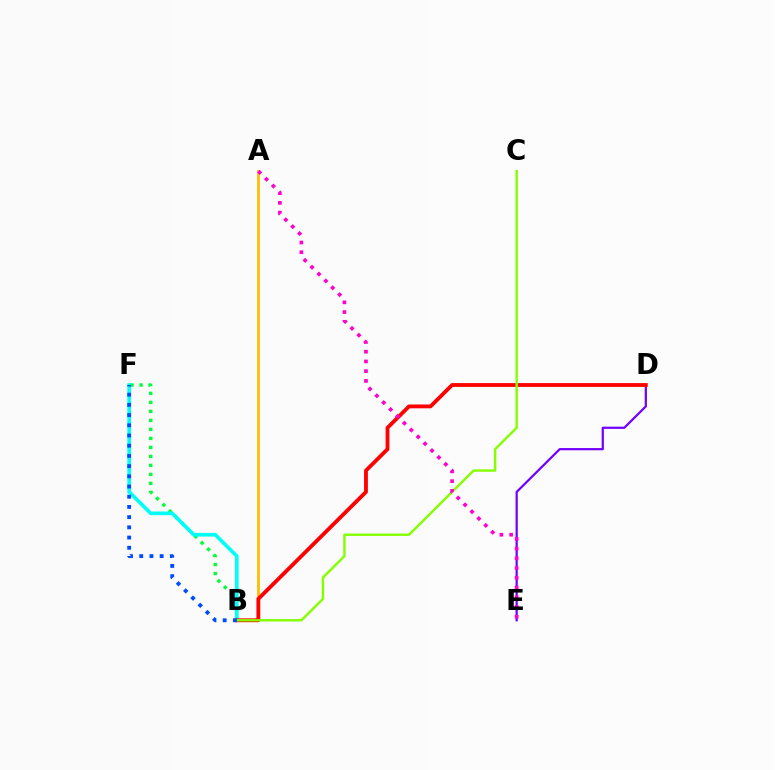{('B', 'F'): [{'color': '#00ff39', 'line_style': 'dotted', 'thickness': 2.45}, {'color': '#00fff6', 'line_style': 'solid', 'thickness': 2.63}, {'color': '#004bff', 'line_style': 'dotted', 'thickness': 2.77}], ('D', 'E'): [{'color': '#7200ff', 'line_style': 'solid', 'thickness': 1.6}], ('A', 'B'): [{'color': '#ffbd00', 'line_style': 'solid', 'thickness': 1.99}], ('B', 'D'): [{'color': '#ff0000', 'line_style': 'solid', 'thickness': 2.76}], ('B', 'C'): [{'color': '#84ff00', 'line_style': 'solid', 'thickness': 1.73}], ('A', 'E'): [{'color': '#ff00cf', 'line_style': 'dotted', 'thickness': 2.64}]}